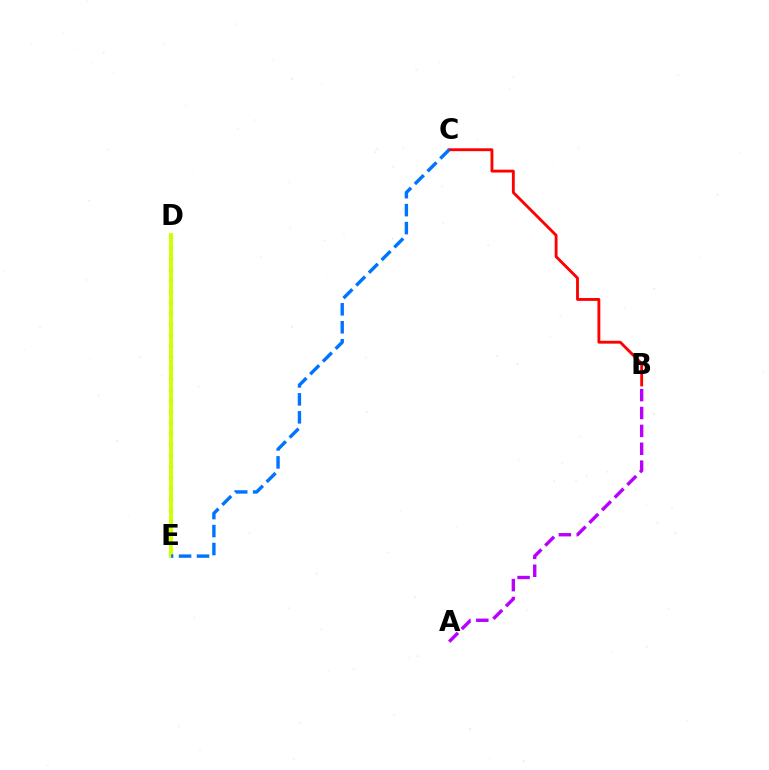{('B', 'C'): [{'color': '#ff0000', 'line_style': 'solid', 'thickness': 2.06}], ('D', 'E'): [{'color': '#00ff5c', 'line_style': 'dotted', 'thickness': 2.97}, {'color': '#d1ff00', 'line_style': 'solid', 'thickness': 2.8}], ('A', 'B'): [{'color': '#b900ff', 'line_style': 'dashed', 'thickness': 2.43}], ('C', 'E'): [{'color': '#0074ff', 'line_style': 'dashed', 'thickness': 2.44}]}